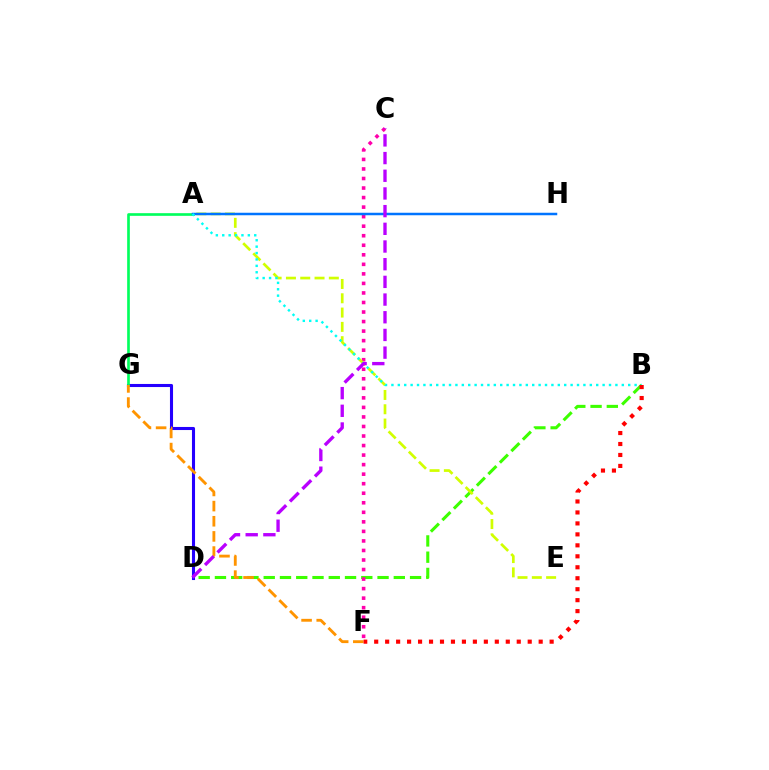{('B', 'D'): [{'color': '#3dff00', 'line_style': 'dashed', 'thickness': 2.21}], ('C', 'F'): [{'color': '#ff00ac', 'line_style': 'dotted', 'thickness': 2.59}], ('D', 'G'): [{'color': '#2500ff', 'line_style': 'solid', 'thickness': 2.22}], ('A', 'G'): [{'color': '#00ff5c', 'line_style': 'solid', 'thickness': 1.92}], ('F', 'G'): [{'color': '#ff9400', 'line_style': 'dashed', 'thickness': 2.06}], ('A', 'E'): [{'color': '#d1ff00', 'line_style': 'dashed', 'thickness': 1.94}], ('A', 'H'): [{'color': '#0074ff', 'line_style': 'solid', 'thickness': 1.8}], ('A', 'B'): [{'color': '#00fff6', 'line_style': 'dotted', 'thickness': 1.74}], ('B', 'F'): [{'color': '#ff0000', 'line_style': 'dotted', 'thickness': 2.98}], ('C', 'D'): [{'color': '#b900ff', 'line_style': 'dashed', 'thickness': 2.4}]}